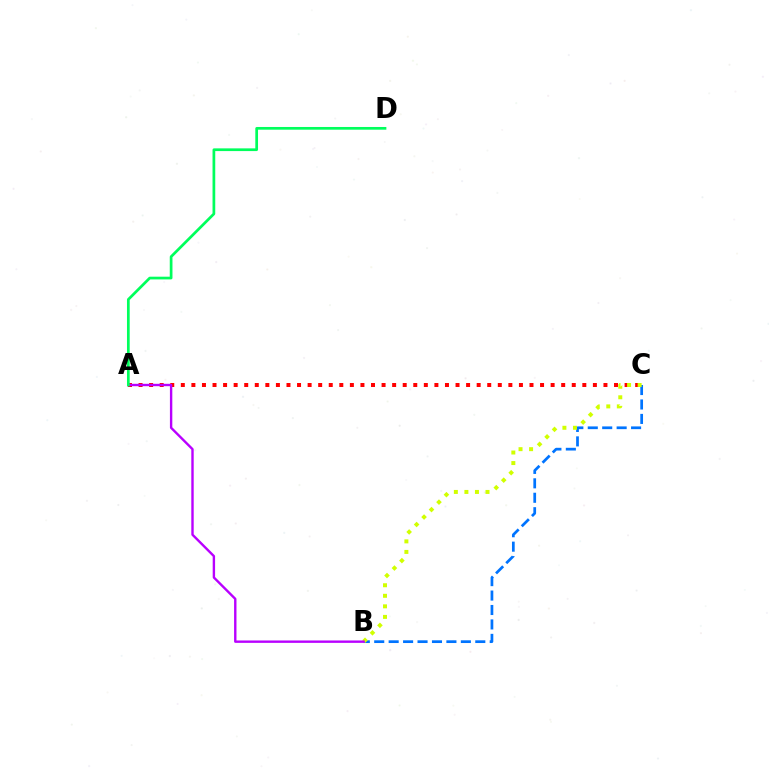{('A', 'C'): [{'color': '#ff0000', 'line_style': 'dotted', 'thickness': 2.87}], ('B', 'C'): [{'color': '#0074ff', 'line_style': 'dashed', 'thickness': 1.96}, {'color': '#d1ff00', 'line_style': 'dotted', 'thickness': 2.87}], ('A', 'B'): [{'color': '#b900ff', 'line_style': 'solid', 'thickness': 1.72}], ('A', 'D'): [{'color': '#00ff5c', 'line_style': 'solid', 'thickness': 1.96}]}